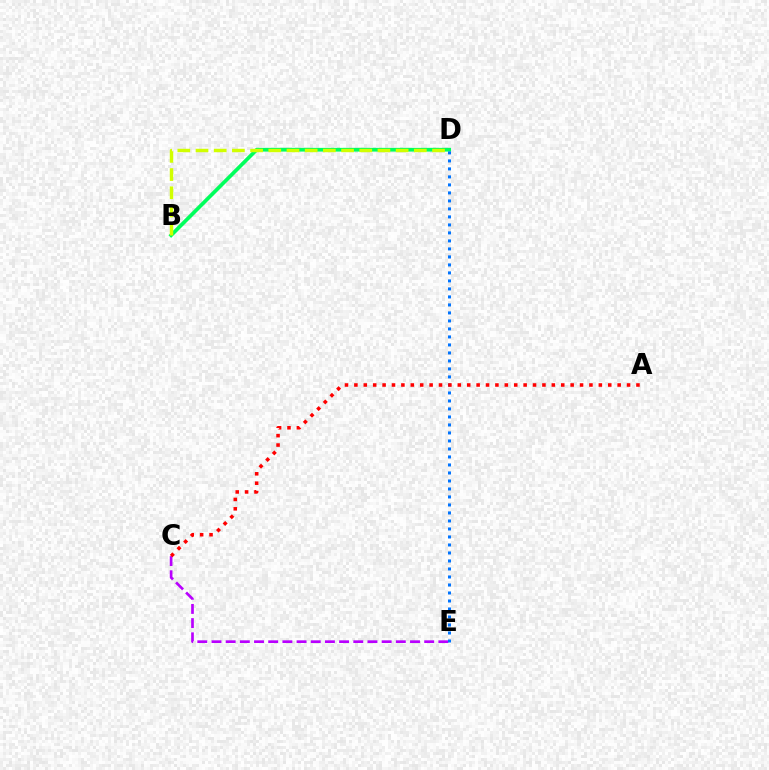{('B', 'D'): [{'color': '#00ff5c', 'line_style': 'solid', 'thickness': 2.67}, {'color': '#d1ff00', 'line_style': 'dashed', 'thickness': 2.47}], ('C', 'E'): [{'color': '#b900ff', 'line_style': 'dashed', 'thickness': 1.93}], ('D', 'E'): [{'color': '#0074ff', 'line_style': 'dotted', 'thickness': 2.17}], ('A', 'C'): [{'color': '#ff0000', 'line_style': 'dotted', 'thickness': 2.55}]}